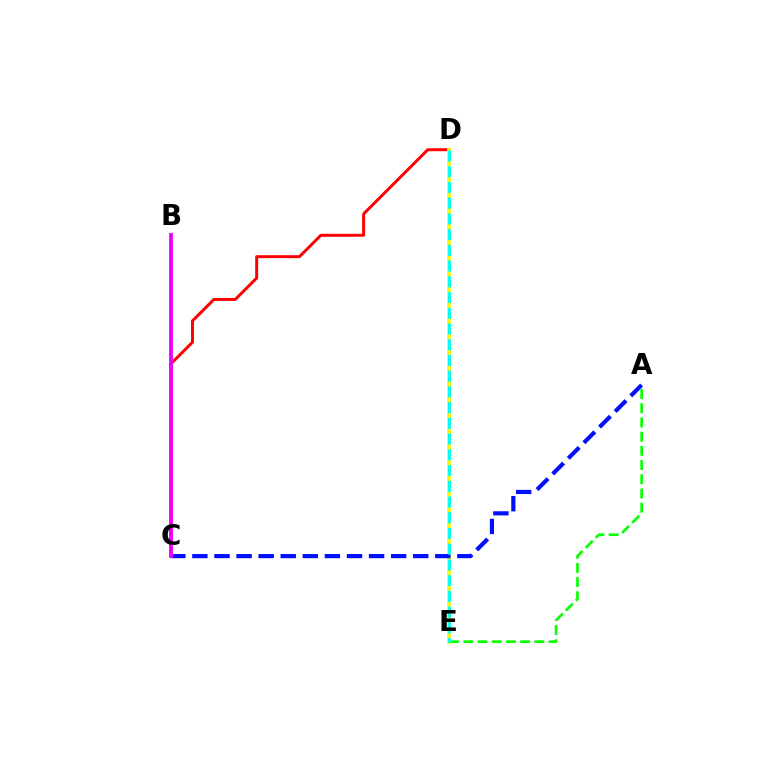{('C', 'D'): [{'color': '#ff0000', 'line_style': 'solid', 'thickness': 2.14}], ('D', 'E'): [{'color': '#fcf500', 'line_style': 'solid', 'thickness': 2.7}, {'color': '#00fff6', 'line_style': 'dashed', 'thickness': 2.14}], ('A', 'E'): [{'color': '#08ff00', 'line_style': 'dashed', 'thickness': 1.93}], ('A', 'C'): [{'color': '#0010ff', 'line_style': 'dashed', 'thickness': 3.0}], ('B', 'C'): [{'color': '#ee00ff', 'line_style': 'solid', 'thickness': 2.75}]}